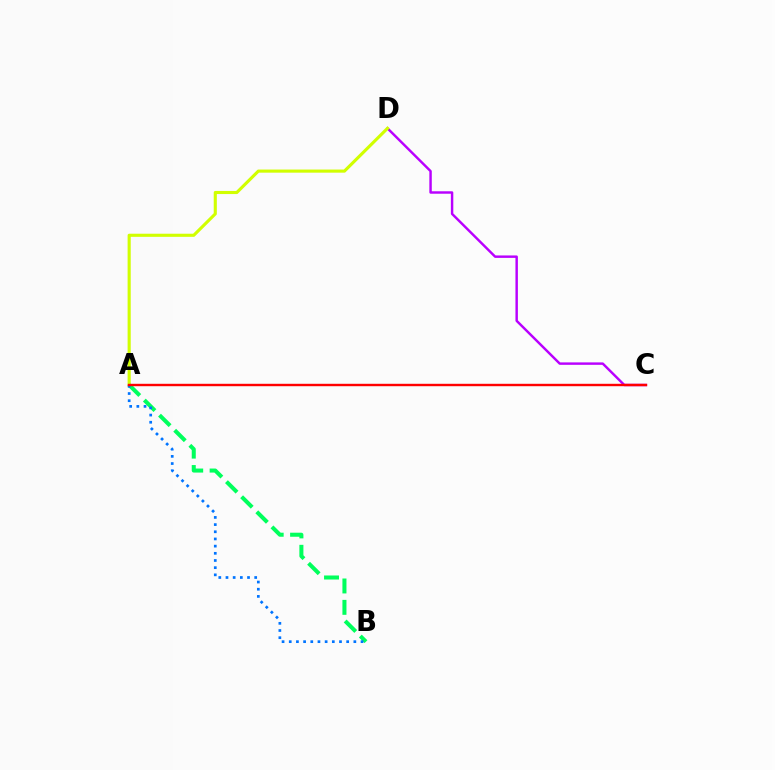{('C', 'D'): [{'color': '#b900ff', 'line_style': 'solid', 'thickness': 1.76}], ('A', 'D'): [{'color': '#d1ff00', 'line_style': 'solid', 'thickness': 2.24}], ('A', 'B'): [{'color': '#00ff5c', 'line_style': 'dashed', 'thickness': 2.91}, {'color': '#0074ff', 'line_style': 'dotted', 'thickness': 1.95}], ('A', 'C'): [{'color': '#ff0000', 'line_style': 'solid', 'thickness': 1.73}]}